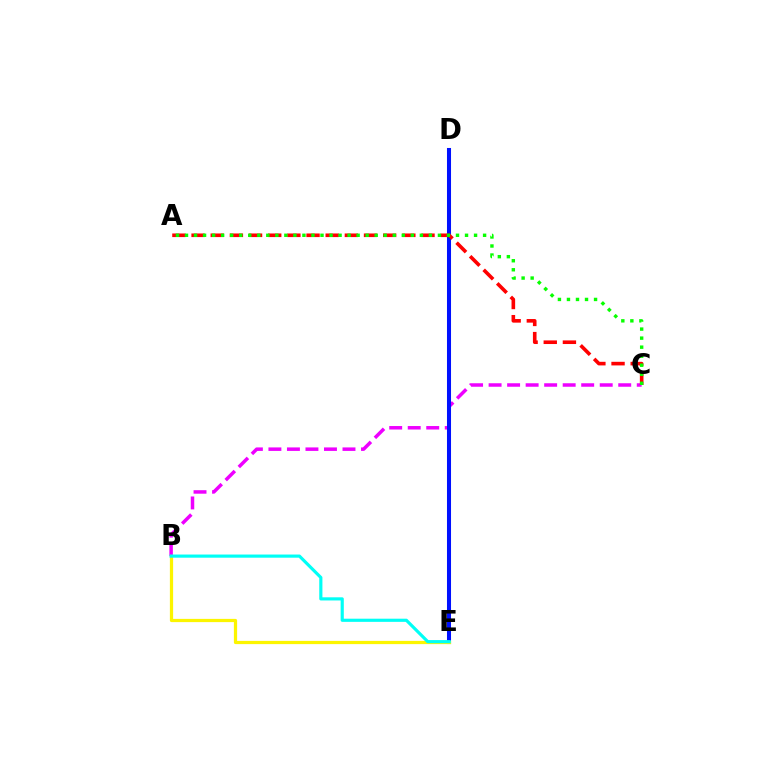{('B', 'C'): [{'color': '#ee00ff', 'line_style': 'dashed', 'thickness': 2.52}], ('D', 'E'): [{'color': '#0010ff', 'line_style': 'solid', 'thickness': 2.91}], ('A', 'C'): [{'color': '#ff0000', 'line_style': 'dashed', 'thickness': 2.6}, {'color': '#08ff00', 'line_style': 'dotted', 'thickness': 2.45}], ('B', 'E'): [{'color': '#fcf500', 'line_style': 'solid', 'thickness': 2.32}, {'color': '#00fff6', 'line_style': 'solid', 'thickness': 2.27}]}